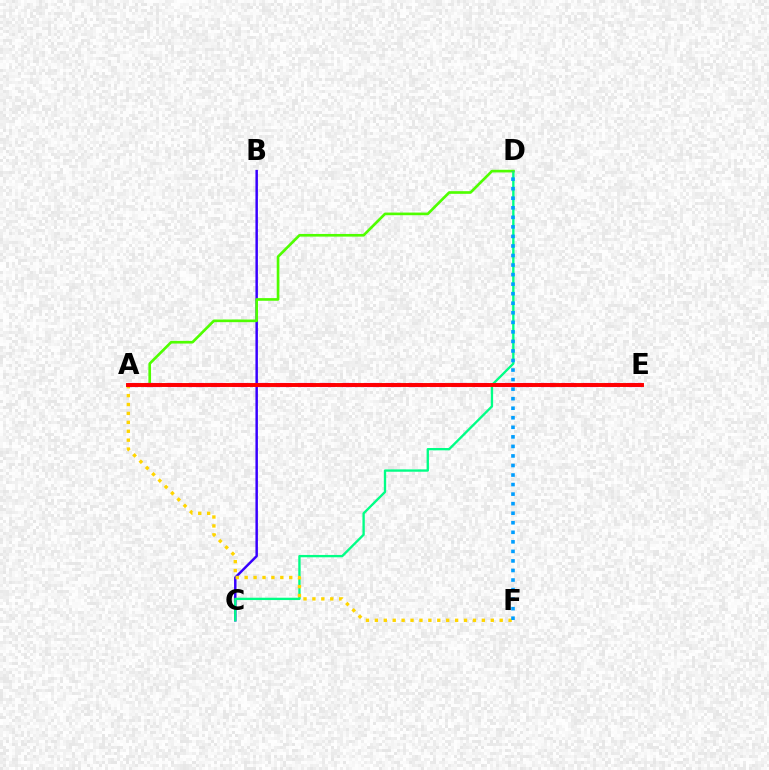{('B', 'C'): [{'color': '#3700ff', 'line_style': 'solid', 'thickness': 1.78}], ('C', 'D'): [{'color': '#00ff86', 'line_style': 'solid', 'thickness': 1.69}], ('A', 'D'): [{'color': '#4fff00', 'line_style': 'solid', 'thickness': 1.91}], ('A', 'F'): [{'color': '#ffd500', 'line_style': 'dotted', 'thickness': 2.42}], ('D', 'F'): [{'color': '#009eff', 'line_style': 'dotted', 'thickness': 2.59}], ('A', 'E'): [{'color': '#ff00ed', 'line_style': 'dashed', 'thickness': 2.98}, {'color': '#ff0000', 'line_style': 'solid', 'thickness': 2.82}]}